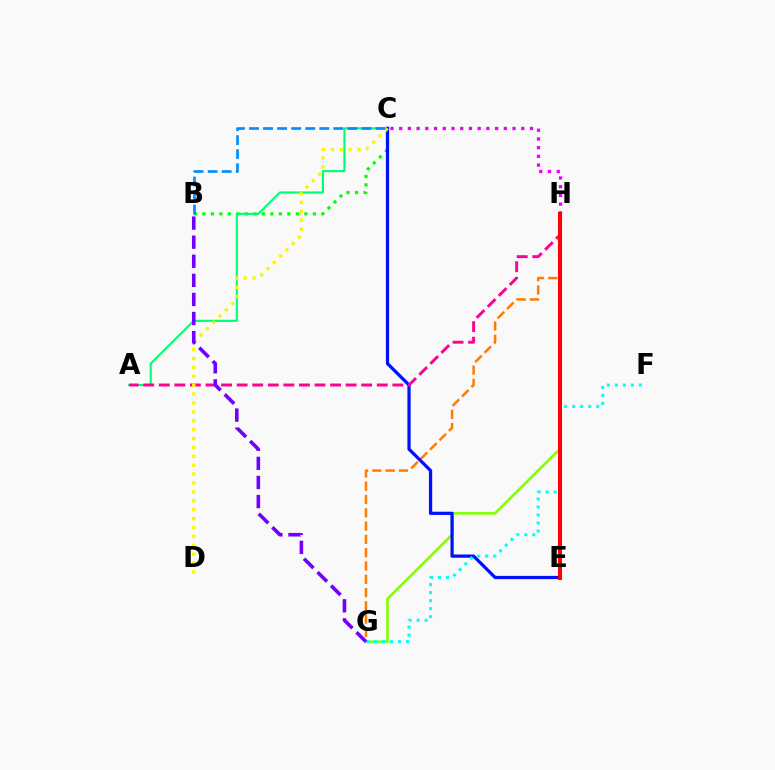{('G', 'H'): [{'color': '#ff7c00', 'line_style': 'dashed', 'thickness': 1.8}, {'color': '#84ff00', 'line_style': 'solid', 'thickness': 1.89}], ('B', 'C'): [{'color': '#08ff00', 'line_style': 'dotted', 'thickness': 2.31}, {'color': '#008cff', 'line_style': 'dashed', 'thickness': 1.91}], ('C', 'H'): [{'color': '#ee00ff', 'line_style': 'dotted', 'thickness': 2.37}], ('A', 'C'): [{'color': '#00ff74', 'line_style': 'solid', 'thickness': 1.54}], ('C', 'E'): [{'color': '#0010ff', 'line_style': 'solid', 'thickness': 2.33}], ('A', 'H'): [{'color': '#ff0094', 'line_style': 'dashed', 'thickness': 2.12}], ('C', 'D'): [{'color': '#fcf500', 'line_style': 'dotted', 'thickness': 2.42}], ('F', 'G'): [{'color': '#00fff6', 'line_style': 'dotted', 'thickness': 2.18}], ('E', 'H'): [{'color': '#ff0000', 'line_style': 'solid', 'thickness': 2.9}], ('B', 'G'): [{'color': '#7200ff', 'line_style': 'dashed', 'thickness': 2.59}]}